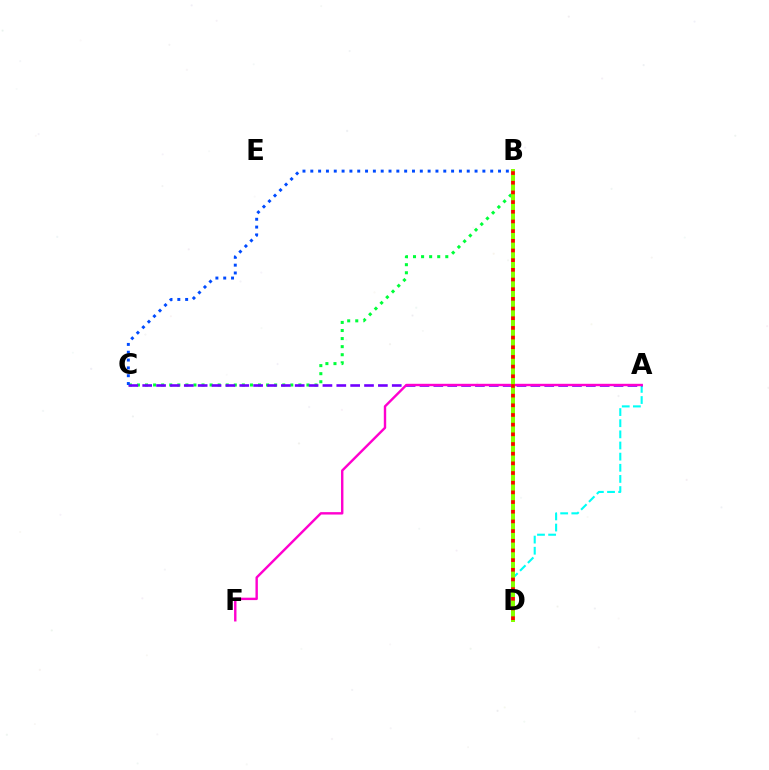{('A', 'D'): [{'color': '#00fff6', 'line_style': 'dashed', 'thickness': 1.51}], ('B', 'C'): [{'color': '#00ff39', 'line_style': 'dotted', 'thickness': 2.19}, {'color': '#004bff', 'line_style': 'dotted', 'thickness': 2.13}], ('A', 'C'): [{'color': '#7200ff', 'line_style': 'dashed', 'thickness': 1.88}], ('A', 'F'): [{'color': '#ff00cf', 'line_style': 'solid', 'thickness': 1.73}], ('B', 'D'): [{'color': '#ffbd00', 'line_style': 'solid', 'thickness': 2.06}, {'color': '#84ff00', 'line_style': 'solid', 'thickness': 2.86}, {'color': '#ff0000', 'line_style': 'dotted', 'thickness': 2.63}]}